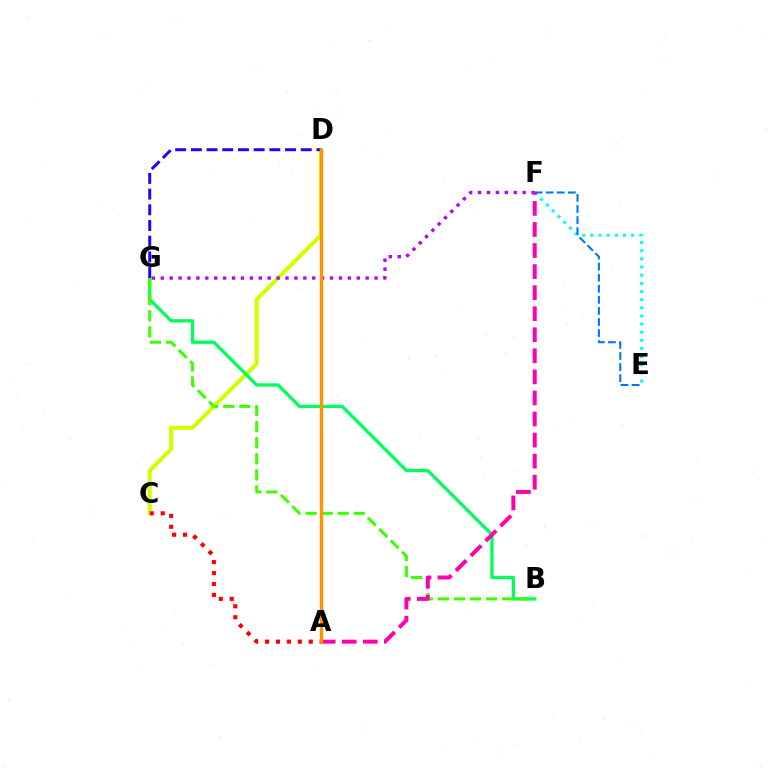{('C', 'D'): [{'color': '#d1ff00', 'line_style': 'solid', 'thickness': 2.92}], ('E', 'F'): [{'color': '#00fff6', 'line_style': 'dotted', 'thickness': 2.21}, {'color': '#0074ff', 'line_style': 'dashed', 'thickness': 1.51}], ('B', 'G'): [{'color': '#00ff5c', 'line_style': 'solid', 'thickness': 2.38}, {'color': '#3dff00', 'line_style': 'dashed', 'thickness': 2.18}], ('D', 'G'): [{'color': '#2500ff', 'line_style': 'dashed', 'thickness': 2.13}], ('A', 'C'): [{'color': '#ff0000', 'line_style': 'dotted', 'thickness': 2.97}], ('F', 'G'): [{'color': '#b900ff', 'line_style': 'dotted', 'thickness': 2.42}], ('A', 'F'): [{'color': '#ff00ac', 'line_style': 'dashed', 'thickness': 2.86}], ('A', 'D'): [{'color': '#ff9400', 'line_style': 'solid', 'thickness': 2.47}]}